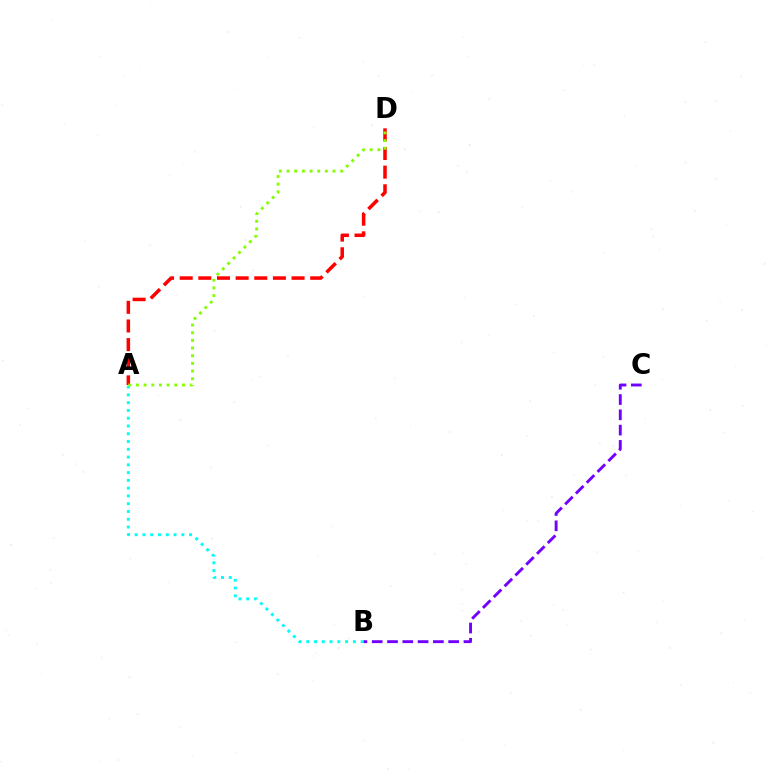{('A', 'D'): [{'color': '#ff0000', 'line_style': 'dashed', 'thickness': 2.53}, {'color': '#84ff00', 'line_style': 'dotted', 'thickness': 2.08}], ('A', 'B'): [{'color': '#00fff6', 'line_style': 'dotted', 'thickness': 2.11}], ('B', 'C'): [{'color': '#7200ff', 'line_style': 'dashed', 'thickness': 2.08}]}